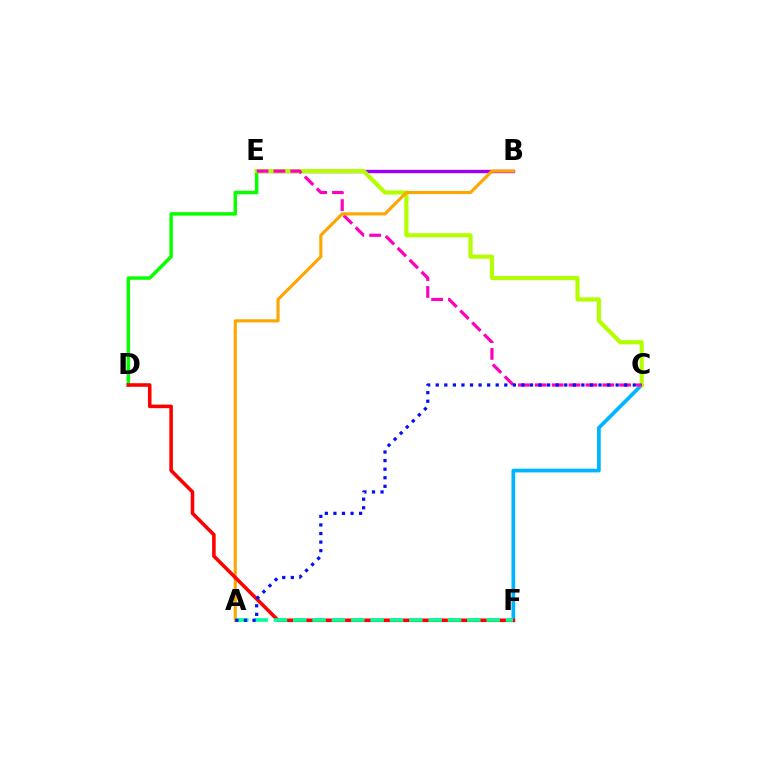{('B', 'E'): [{'color': '#9b00ff', 'line_style': 'solid', 'thickness': 2.43}], ('C', 'F'): [{'color': '#00b5ff', 'line_style': 'solid', 'thickness': 2.68}], ('D', 'E'): [{'color': '#08ff00', 'line_style': 'solid', 'thickness': 2.5}], ('C', 'E'): [{'color': '#b3ff00', 'line_style': 'solid', 'thickness': 2.98}, {'color': '#ff00bd', 'line_style': 'dashed', 'thickness': 2.29}], ('A', 'B'): [{'color': '#ffa500', 'line_style': 'solid', 'thickness': 2.25}], ('D', 'F'): [{'color': '#ff0000', 'line_style': 'solid', 'thickness': 2.57}], ('A', 'F'): [{'color': '#00ff9d', 'line_style': 'dashed', 'thickness': 2.63}], ('A', 'C'): [{'color': '#0010ff', 'line_style': 'dotted', 'thickness': 2.33}]}